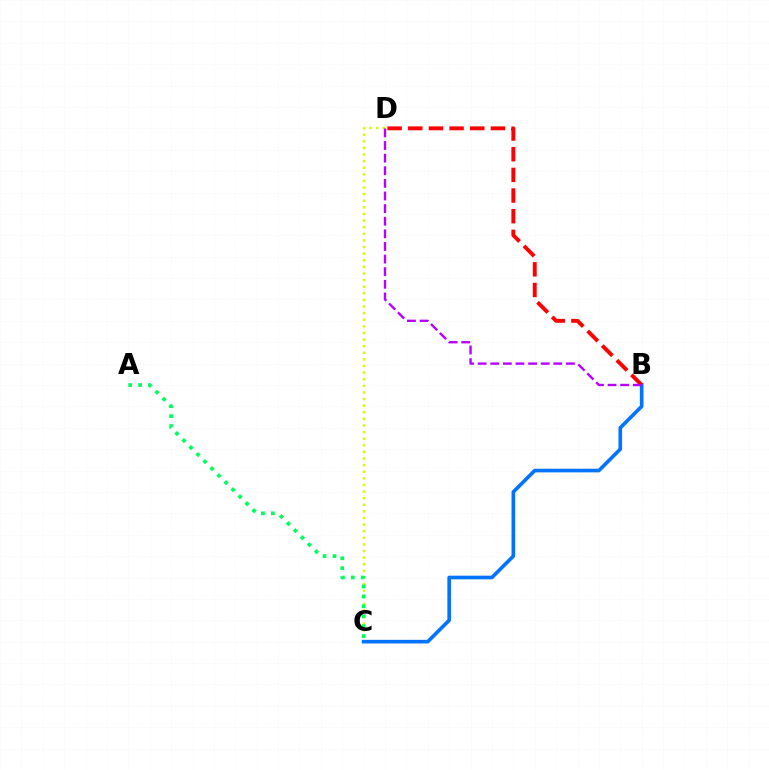{('C', 'D'): [{'color': '#d1ff00', 'line_style': 'dotted', 'thickness': 1.8}], ('B', 'C'): [{'color': '#0074ff', 'line_style': 'solid', 'thickness': 2.62}], ('B', 'D'): [{'color': '#ff0000', 'line_style': 'dashed', 'thickness': 2.81}, {'color': '#b900ff', 'line_style': 'dashed', 'thickness': 1.71}], ('A', 'C'): [{'color': '#00ff5c', 'line_style': 'dotted', 'thickness': 2.7}]}